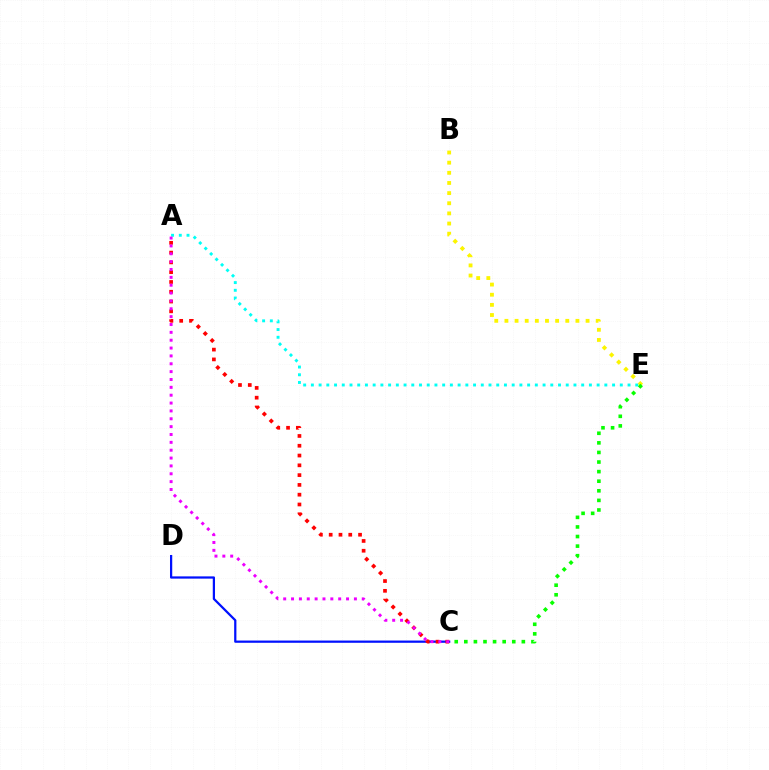{('B', 'E'): [{'color': '#fcf500', 'line_style': 'dotted', 'thickness': 2.76}], ('C', 'D'): [{'color': '#0010ff', 'line_style': 'solid', 'thickness': 1.61}], ('A', 'E'): [{'color': '#00fff6', 'line_style': 'dotted', 'thickness': 2.1}], ('C', 'E'): [{'color': '#08ff00', 'line_style': 'dotted', 'thickness': 2.61}], ('A', 'C'): [{'color': '#ff0000', 'line_style': 'dotted', 'thickness': 2.66}, {'color': '#ee00ff', 'line_style': 'dotted', 'thickness': 2.13}]}